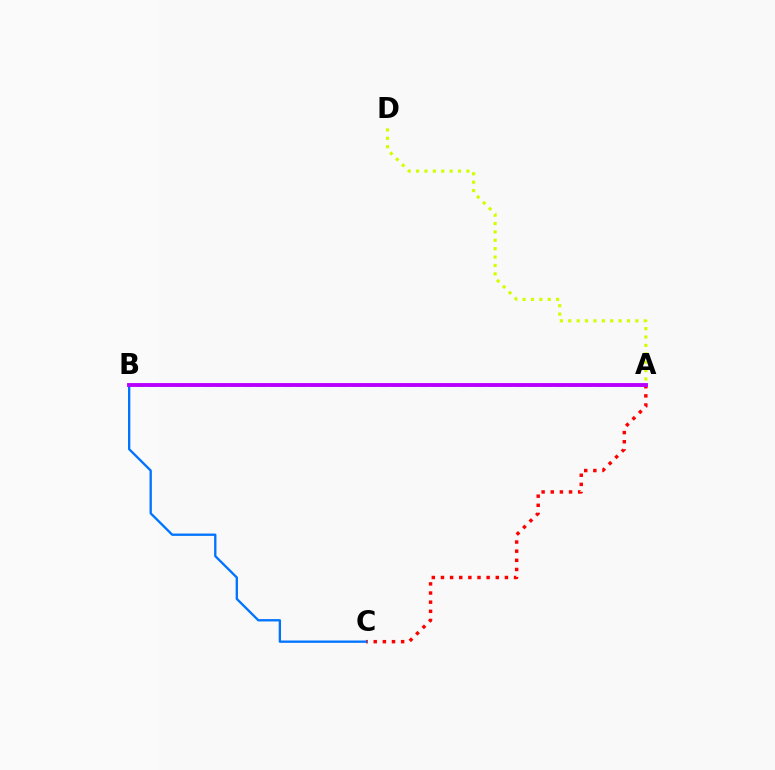{('A', 'C'): [{'color': '#ff0000', 'line_style': 'dotted', 'thickness': 2.48}], ('B', 'C'): [{'color': '#0074ff', 'line_style': 'solid', 'thickness': 1.67}], ('A', 'D'): [{'color': '#d1ff00', 'line_style': 'dotted', 'thickness': 2.28}], ('A', 'B'): [{'color': '#00ff5c', 'line_style': 'dashed', 'thickness': 1.85}, {'color': '#b900ff', 'line_style': 'solid', 'thickness': 2.78}]}